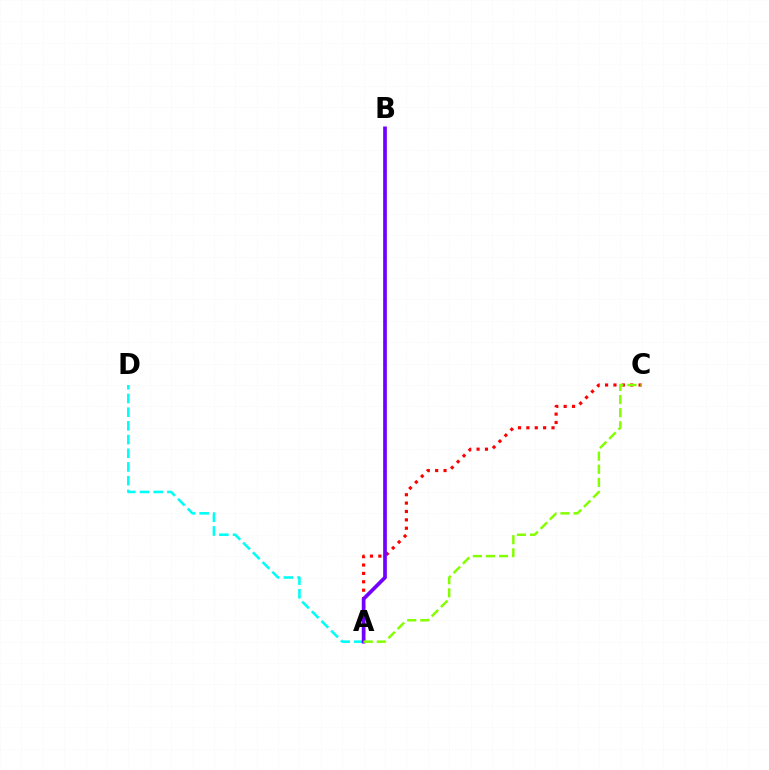{('A', 'D'): [{'color': '#00fff6', 'line_style': 'dashed', 'thickness': 1.86}], ('A', 'C'): [{'color': '#ff0000', 'line_style': 'dotted', 'thickness': 2.28}, {'color': '#84ff00', 'line_style': 'dashed', 'thickness': 1.78}], ('A', 'B'): [{'color': '#7200ff', 'line_style': 'solid', 'thickness': 2.66}]}